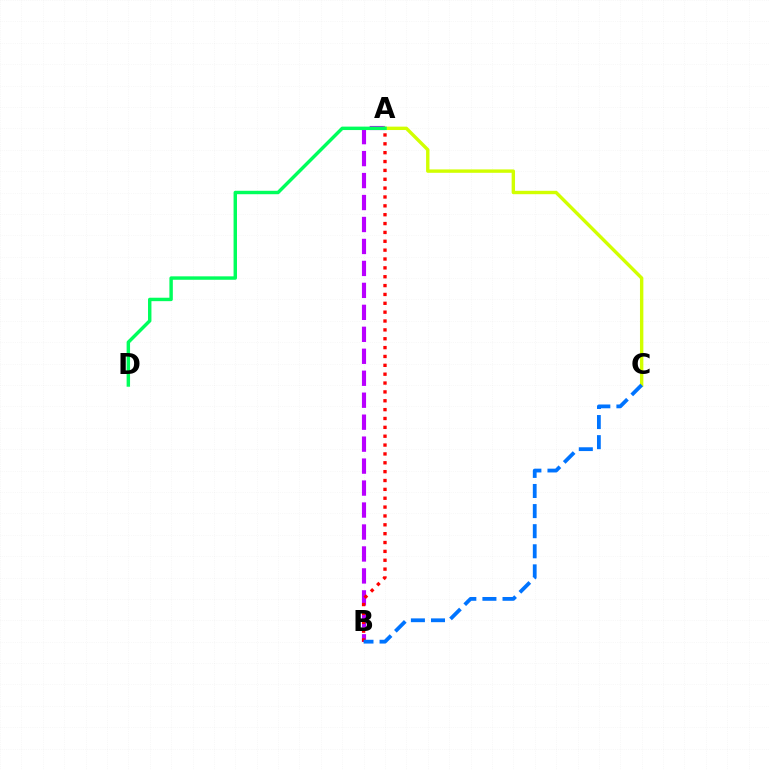{('A', 'B'): [{'color': '#b900ff', 'line_style': 'dashed', 'thickness': 2.98}, {'color': '#ff0000', 'line_style': 'dotted', 'thickness': 2.41}], ('A', 'C'): [{'color': '#d1ff00', 'line_style': 'solid', 'thickness': 2.44}], ('A', 'D'): [{'color': '#00ff5c', 'line_style': 'solid', 'thickness': 2.47}], ('B', 'C'): [{'color': '#0074ff', 'line_style': 'dashed', 'thickness': 2.73}]}